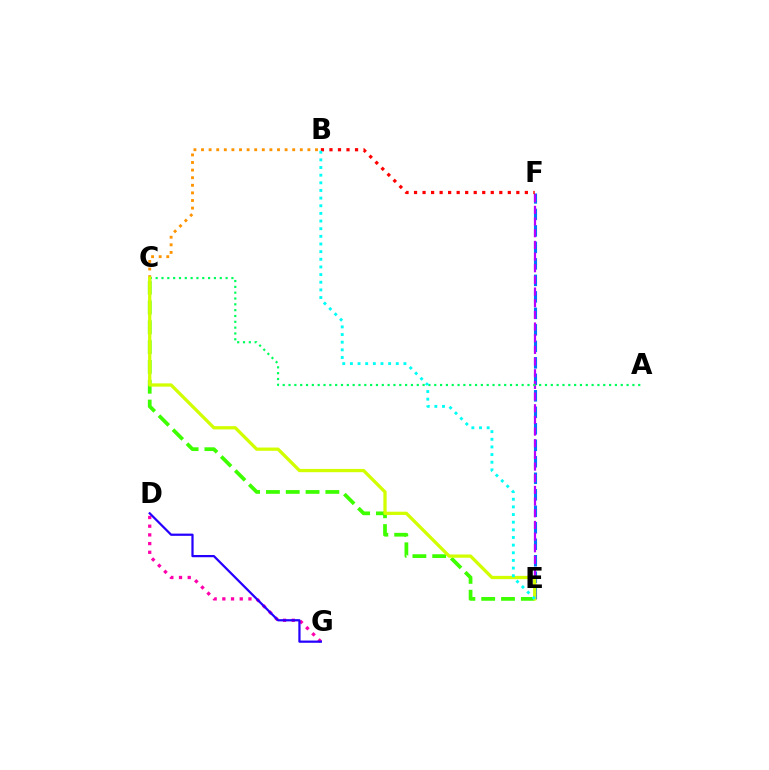{('D', 'G'): [{'color': '#ff00ac', 'line_style': 'dotted', 'thickness': 2.36}, {'color': '#2500ff', 'line_style': 'solid', 'thickness': 1.61}], ('B', 'C'): [{'color': '#ff9400', 'line_style': 'dotted', 'thickness': 2.06}], ('E', 'F'): [{'color': '#0074ff', 'line_style': 'dashed', 'thickness': 2.24}, {'color': '#b900ff', 'line_style': 'dashed', 'thickness': 1.59}], ('B', 'F'): [{'color': '#ff0000', 'line_style': 'dotted', 'thickness': 2.32}], ('C', 'E'): [{'color': '#3dff00', 'line_style': 'dashed', 'thickness': 2.69}, {'color': '#d1ff00', 'line_style': 'solid', 'thickness': 2.35}], ('A', 'C'): [{'color': '#00ff5c', 'line_style': 'dotted', 'thickness': 1.58}], ('B', 'E'): [{'color': '#00fff6', 'line_style': 'dotted', 'thickness': 2.08}]}